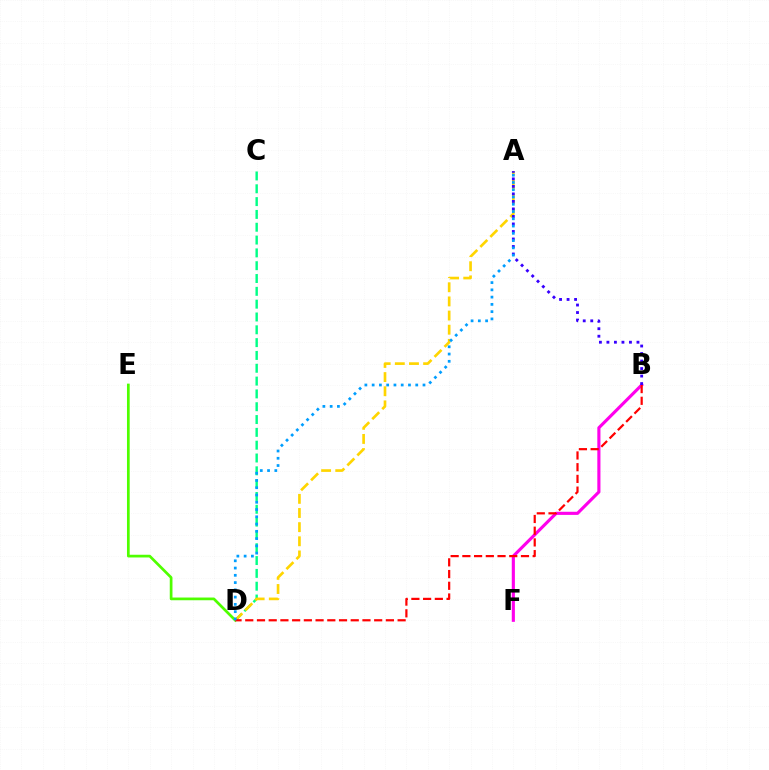{('C', 'D'): [{'color': '#00ff86', 'line_style': 'dashed', 'thickness': 1.74}], ('A', 'D'): [{'color': '#ffd500', 'line_style': 'dashed', 'thickness': 1.92}, {'color': '#009eff', 'line_style': 'dotted', 'thickness': 1.97}], ('B', 'F'): [{'color': '#ff00ed', 'line_style': 'solid', 'thickness': 2.25}], ('D', 'E'): [{'color': '#4fff00', 'line_style': 'solid', 'thickness': 1.96}], ('B', 'D'): [{'color': '#ff0000', 'line_style': 'dashed', 'thickness': 1.59}], ('A', 'B'): [{'color': '#3700ff', 'line_style': 'dotted', 'thickness': 2.04}]}